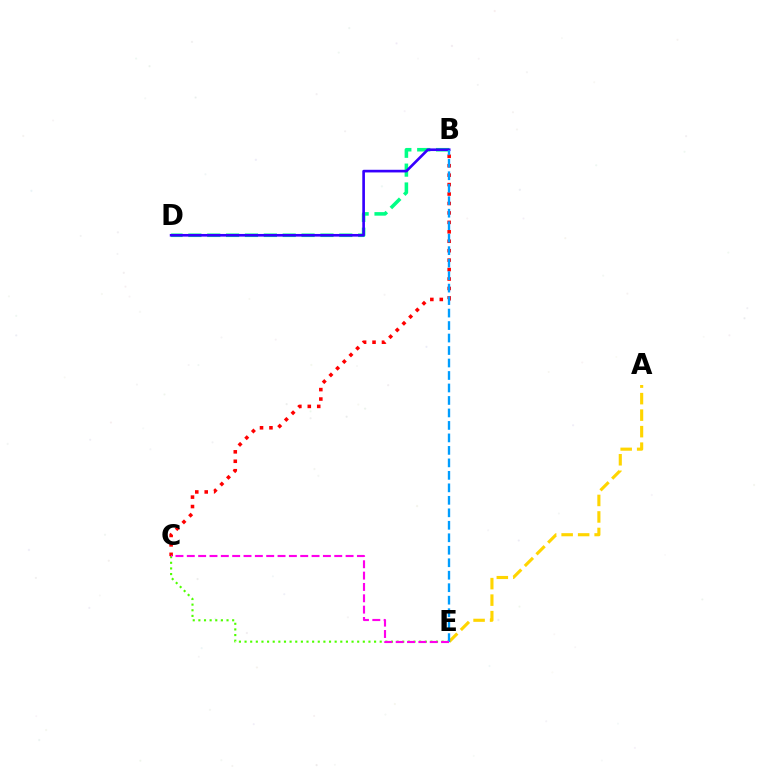{('C', 'E'): [{'color': '#4fff00', 'line_style': 'dotted', 'thickness': 1.53}, {'color': '#ff00ed', 'line_style': 'dashed', 'thickness': 1.54}], ('A', 'E'): [{'color': '#ffd500', 'line_style': 'dashed', 'thickness': 2.24}], ('B', 'C'): [{'color': '#ff0000', 'line_style': 'dotted', 'thickness': 2.56}], ('B', 'D'): [{'color': '#00ff86', 'line_style': 'dashed', 'thickness': 2.56}, {'color': '#3700ff', 'line_style': 'solid', 'thickness': 1.91}], ('B', 'E'): [{'color': '#009eff', 'line_style': 'dashed', 'thickness': 1.7}]}